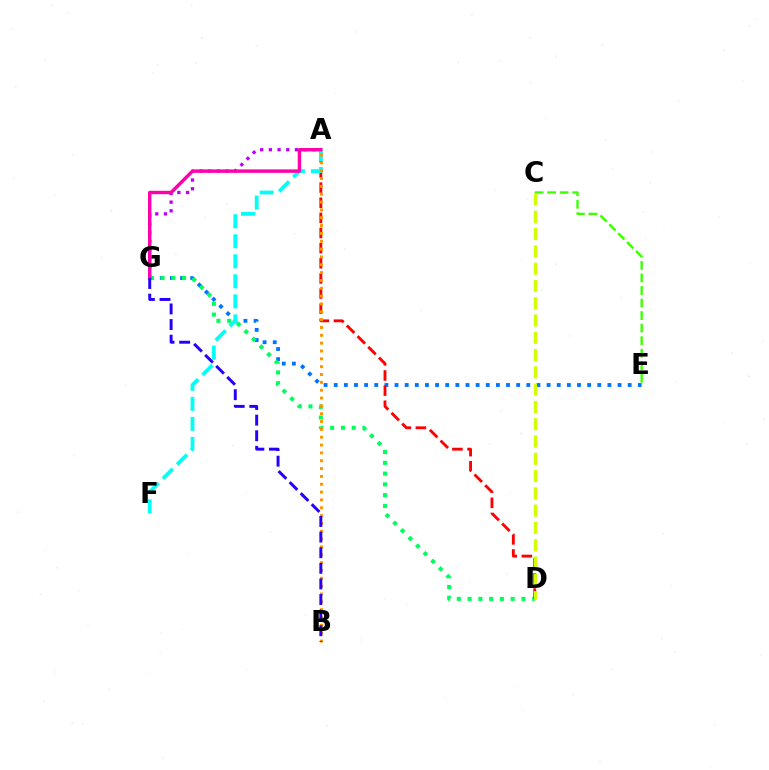{('A', 'G'): [{'color': '#b900ff', 'line_style': 'dotted', 'thickness': 2.36}, {'color': '#ff00ac', 'line_style': 'solid', 'thickness': 2.47}], ('E', 'G'): [{'color': '#0074ff', 'line_style': 'dotted', 'thickness': 2.75}], ('D', 'G'): [{'color': '#00ff5c', 'line_style': 'dotted', 'thickness': 2.93}], ('A', 'D'): [{'color': '#ff0000', 'line_style': 'dashed', 'thickness': 2.06}], ('A', 'F'): [{'color': '#00fff6', 'line_style': 'dashed', 'thickness': 2.72}], ('C', 'E'): [{'color': '#3dff00', 'line_style': 'dashed', 'thickness': 1.7}], ('C', 'D'): [{'color': '#d1ff00', 'line_style': 'dashed', 'thickness': 2.35}], ('A', 'B'): [{'color': '#ff9400', 'line_style': 'dotted', 'thickness': 2.13}], ('B', 'G'): [{'color': '#2500ff', 'line_style': 'dashed', 'thickness': 2.12}]}